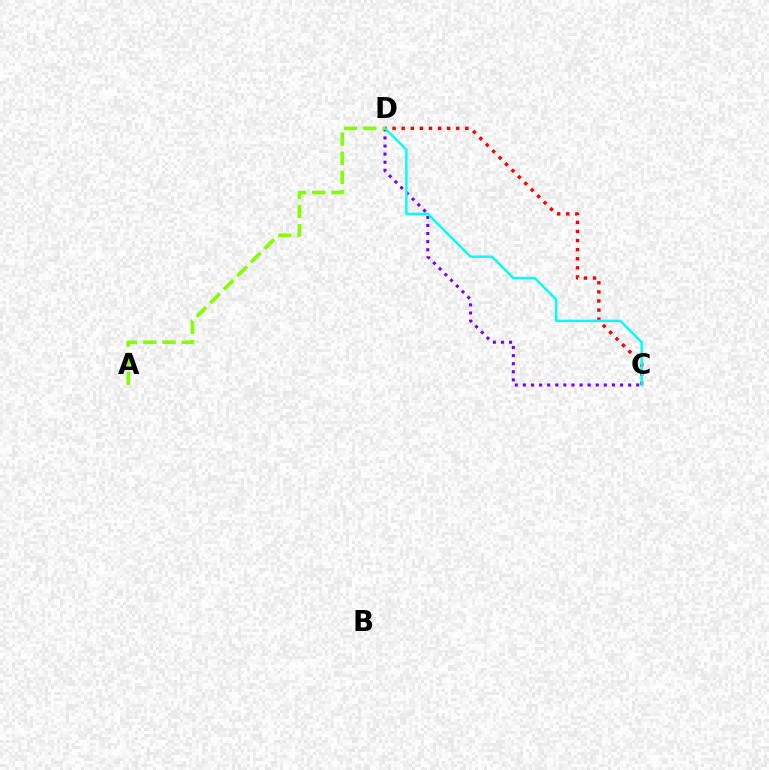{('C', 'D'): [{'color': '#7200ff', 'line_style': 'dotted', 'thickness': 2.2}, {'color': '#ff0000', 'line_style': 'dotted', 'thickness': 2.47}, {'color': '#00fff6', 'line_style': 'solid', 'thickness': 1.75}], ('A', 'D'): [{'color': '#84ff00', 'line_style': 'dashed', 'thickness': 2.61}]}